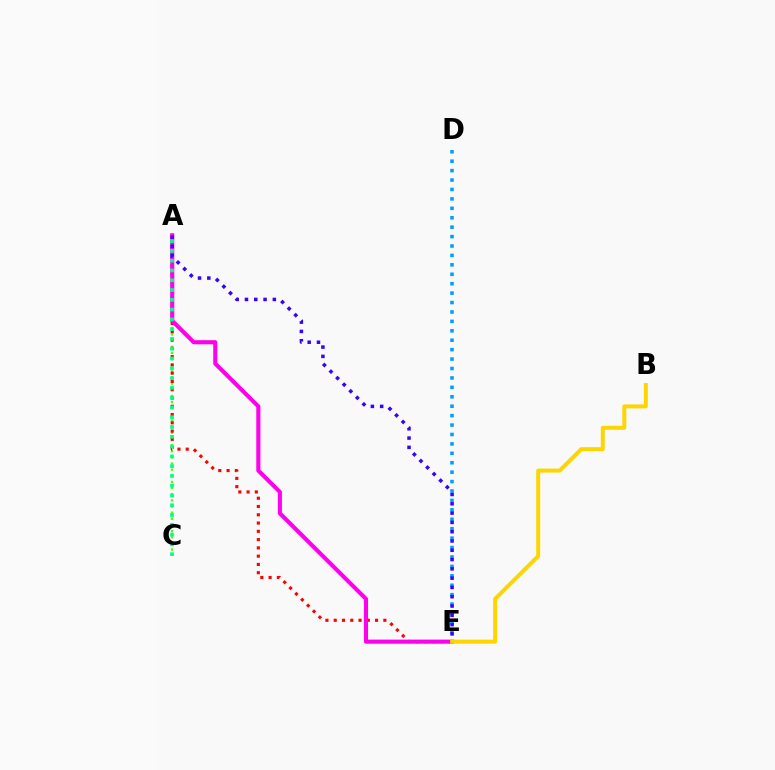{('D', 'E'): [{'color': '#009eff', 'line_style': 'dotted', 'thickness': 2.56}], ('A', 'C'): [{'color': '#4fff00', 'line_style': 'dotted', 'thickness': 1.67}, {'color': '#00ff86', 'line_style': 'dotted', 'thickness': 2.66}], ('A', 'E'): [{'color': '#ff0000', 'line_style': 'dotted', 'thickness': 2.25}, {'color': '#ff00ed', 'line_style': 'solid', 'thickness': 2.96}, {'color': '#3700ff', 'line_style': 'dotted', 'thickness': 2.52}], ('B', 'E'): [{'color': '#ffd500', 'line_style': 'solid', 'thickness': 2.86}]}